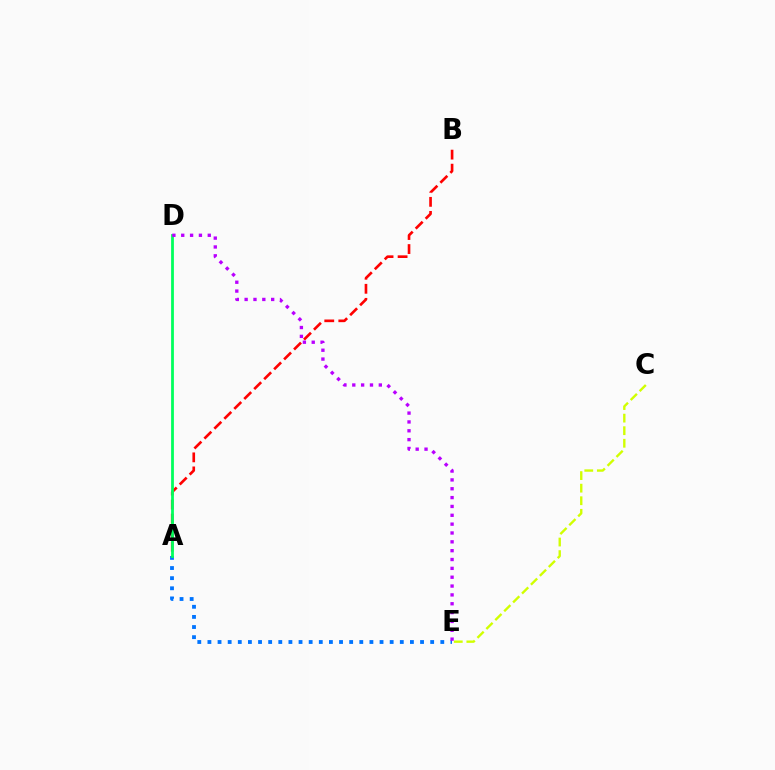{('A', 'E'): [{'color': '#0074ff', 'line_style': 'dotted', 'thickness': 2.75}], ('A', 'B'): [{'color': '#ff0000', 'line_style': 'dashed', 'thickness': 1.91}], ('A', 'D'): [{'color': '#00ff5c', 'line_style': 'solid', 'thickness': 2.0}], ('D', 'E'): [{'color': '#b900ff', 'line_style': 'dotted', 'thickness': 2.4}], ('C', 'E'): [{'color': '#d1ff00', 'line_style': 'dashed', 'thickness': 1.71}]}